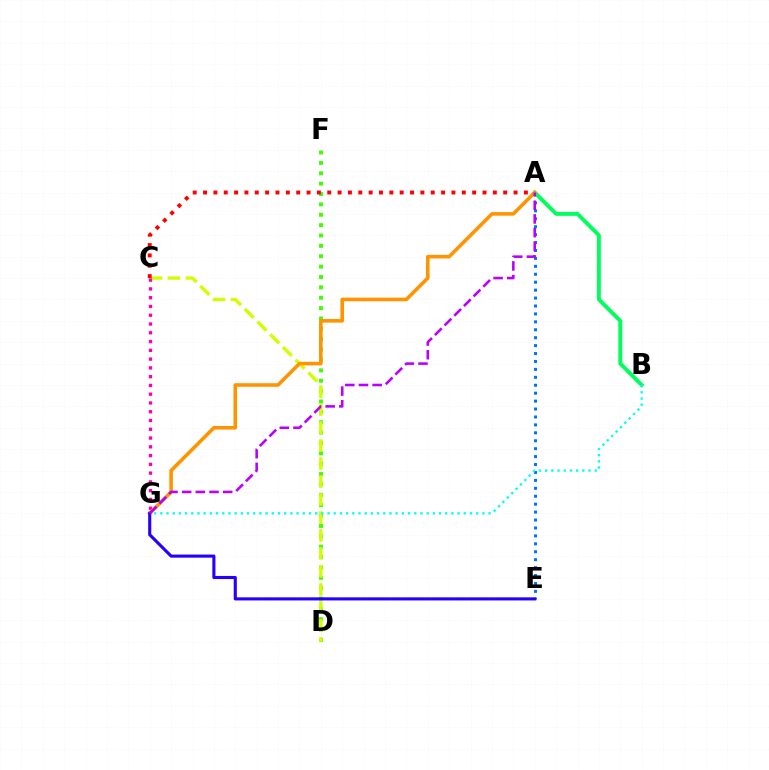{('D', 'F'): [{'color': '#3dff00', 'line_style': 'dotted', 'thickness': 2.82}], ('A', 'E'): [{'color': '#0074ff', 'line_style': 'dotted', 'thickness': 2.15}], ('C', 'D'): [{'color': '#d1ff00', 'line_style': 'dashed', 'thickness': 2.44}], ('C', 'G'): [{'color': '#ff00ac', 'line_style': 'dotted', 'thickness': 2.38}], ('A', 'B'): [{'color': '#00ff5c', 'line_style': 'solid', 'thickness': 2.81}], ('A', 'C'): [{'color': '#ff0000', 'line_style': 'dotted', 'thickness': 2.81}], ('A', 'G'): [{'color': '#ff9400', 'line_style': 'solid', 'thickness': 2.58}, {'color': '#b900ff', 'line_style': 'dashed', 'thickness': 1.86}], ('B', 'G'): [{'color': '#00fff6', 'line_style': 'dotted', 'thickness': 1.68}], ('E', 'G'): [{'color': '#2500ff', 'line_style': 'solid', 'thickness': 2.23}]}